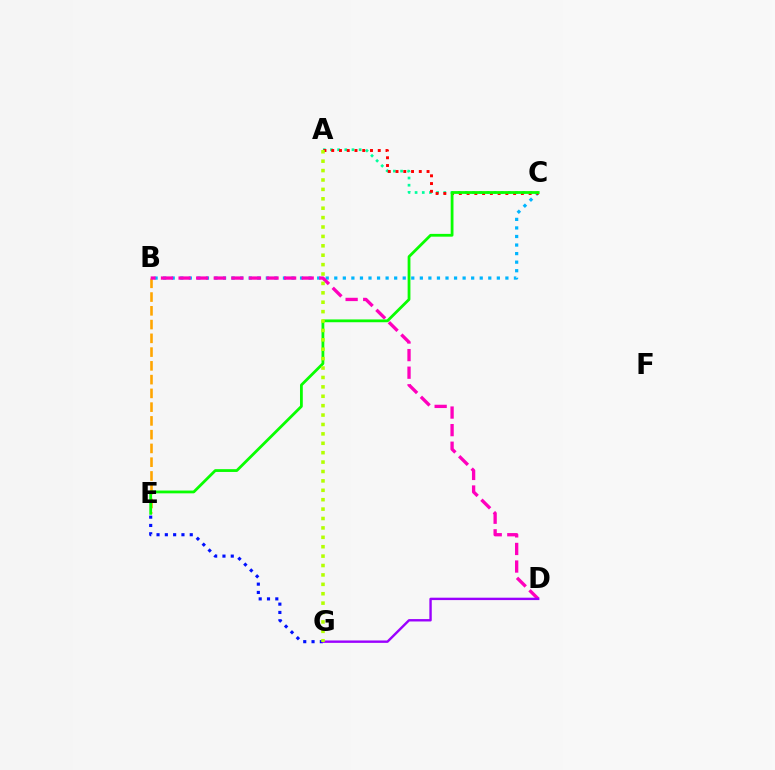{('B', 'C'): [{'color': '#00b5ff', 'line_style': 'dotted', 'thickness': 2.32}], ('A', 'C'): [{'color': '#00ff9d', 'line_style': 'dotted', 'thickness': 1.95}, {'color': '#ff0000', 'line_style': 'dotted', 'thickness': 2.11}], ('B', 'E'): [{'color': '#ffa500', 'line_style': 'dashed', 'thickness': 1.87}], ('E', 'G'): [{'color': '#0010ff', 'line_style': 'dotted', 'thickness': 2.26}], ('B', 'D'): [{'color': '#ff00bd', 'line_style': 'dashed', 'thickness': 2.39}], ('C', 'E'): [{'color': '#08ff00', 'line_style': 'solid', 'thickness': 2.01}], ('D', 'G'): [{'color': '#9b00ff', 'line_style': 'solid', 'thickness': 1.72}], ('A', 'G'): [{'color': '#b3ff00', 'line_style': 'dotted', 'thickness': 2.55}]}